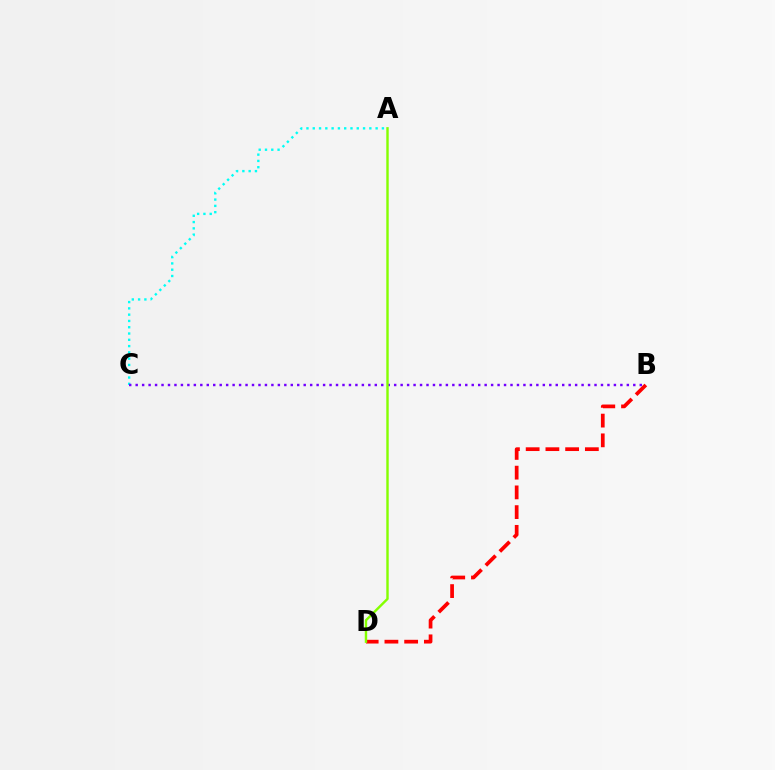{('A', 'C'): [{'color': '#00fff6', 'line_style': 'dotted', 'thickness': 1.71}], ('B', 'D'): [{'color': '#ff0000', 'line_style': 'dashed', 'thickness': 2.68}], ('B', 'C'): [{'color': '#7200ff', 'line_style': 'dotted', 'thickness': 1.76}], ('A', 'D'): [{'color': '#84ff00', 'line_style': 'solid', 'thickness': 1.74}]}